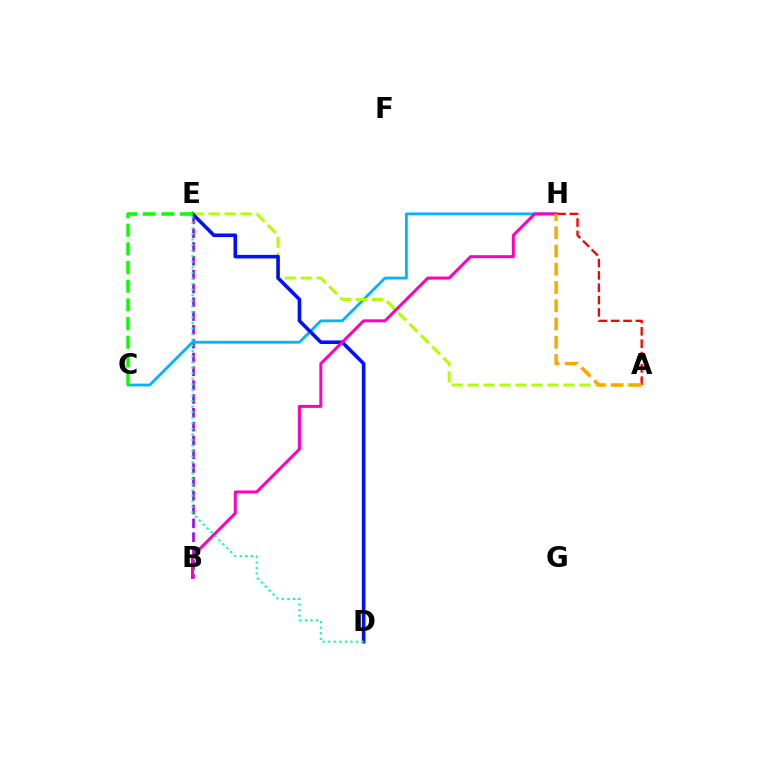{('B', 'E'): [{'color': '#9b00ff', 'line_style': 'dashed', 'thickness': 1.88}], ('C', 'H'): [{'color': '#00b5ff', 'line_style': 'solid', 'thickness': 2.03}], ('A', 'E'): [{'color': '#b3ff00', 'line_style': 'dashed', 'thickness': 2.17}], ('D', 'E'): [{'color': '#0010ff', 'line_style': 'solid', 'thickness': 2.58}, {'color': '#00ff9d', 'line_style': 'dotted', 'thickness': 1.51}], ('A', 'H'): [{'color': '#ff0000', 'line_style': 'dashed', 'thickness': 1.68}, {'color': '#ffa500', 'line_style': 'dashed', 'thickness': 2.48}], ('B', 'H'): [{'color': '#ff00bd', 'line_style': 'solid', 'thickness': 2.15}], ('C', 'E'): [{'color': '#08ff00', 'line_style': 'dashed', 'thickness': 2.54}]}